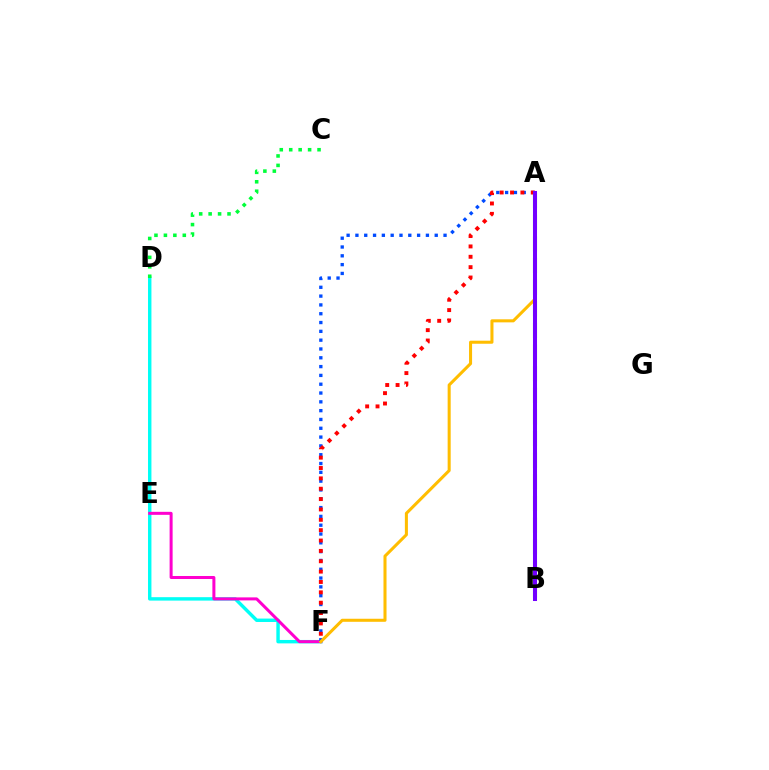{('D', 'F'): [{'color': '#00fff6', 'line_style': 'solid', 'thickness': 2.46}], ('C', 'D'): [{'color': '#00ff39', 'line_style': 'dotted', 'thickness': 2.57}], ('E', 'F'): [{'color': '#ff00cf', 'line_style': 'solid', 'thickness': 2.17}], ('A', 'F'): [{'color': '#004bff', 'line_style': 'dotted', 'thickness': 2.39}, {'color': '#ff0000', 'line_style': 'dotted', 'thickness': 2.82}, {'color': '#ffbd00', 'line_style': 'solid', 'thickness': 2.19}], ('A', 'B'): [{'color': '#84ff00', 'line_style': 'dashed', 'thickness': 2.94}, {'color': '#7200ff', 'line_style': 'solid', 'thickness': 2.9}]}